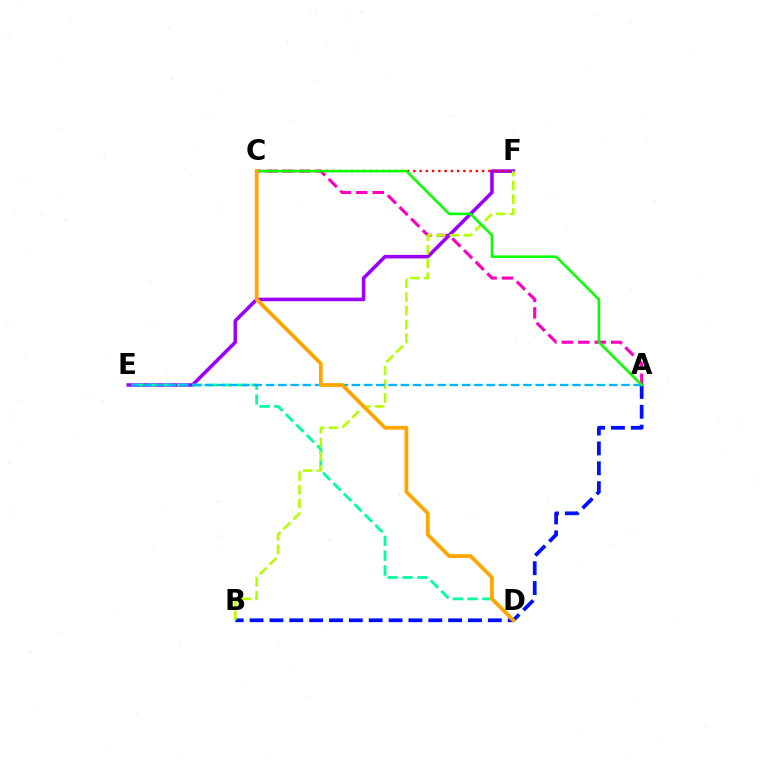{('A', 'C'): [{'color': '#ff00bd', 'line_style': 'dashed', 'thickness': 2.24}, {'color': '#08ff00', 'line_style': 'solid', 'thickness': 1.85}], ('A', 'B'): [{'color': '#0010ff', 'line_style': 'dashed', 'thickness': 2.7}], ('E', 'F'): [{'color': '#9b00ff', 'line_style': 'solid', 'thickness': 2.57}], ('C', 'F'): [{'color': '#ff0000', 'line_style': 'dotted', 'thickness': 1.7}], ('D', 'E'): [{'color': '#00ff9d', 'line_style': 'dashed', 'thickness': 2.01}], ('B', 'F'): [{'color': '#b3ff00', 'line_style': 'dashed', 'thickness': 1.87}], ('A', 'E'): [{'color': '#00b5ff', 'line_style': 'dashed', 'thickness': 1.66}], ('C', 'D'): [{'color': '#ffa500', 'line_style': 'solid', 'thickness': 2.7}]}